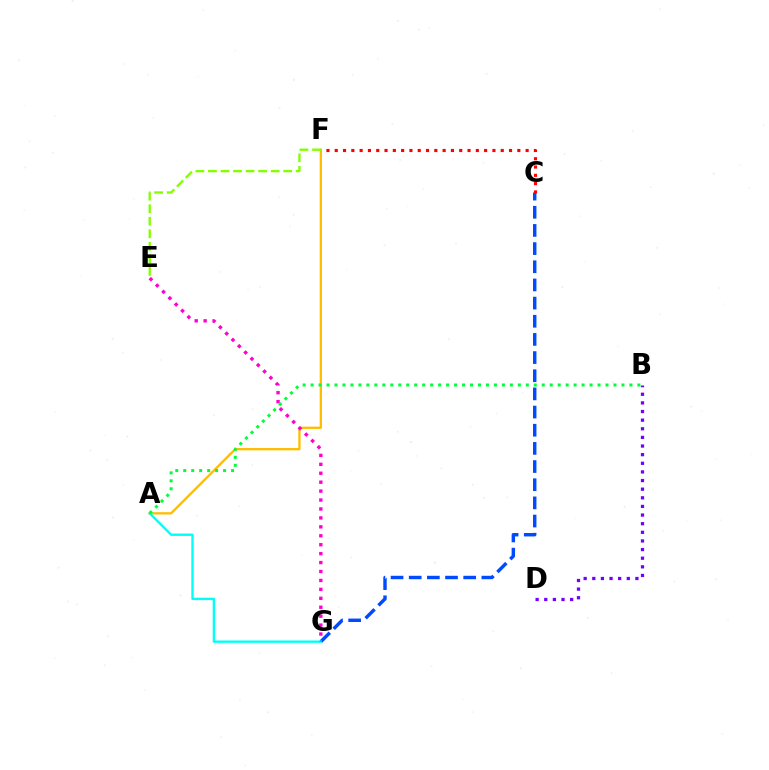{('C', 'G'): [{'color': '#004bff', 'line_style': 'dashed', 'thickness': 2.47}], ('A', 'F'): [{'color': '#ffbd00', 'line_style': 'solid', 'thickness': 1.66}], ('A', 'G'): [{'color': '#00fff6', 'line_style': 'solid', 'thickness': 1.71}], ('C', 'F'): [{'color': '#ff0000', 'line_style': 'dotted', 'thickness': 2.26}], ('E', 'G'): [{'color': '#ff00cf', 'line_style': 'dotted', 'thickness': 2.43}], ('E', 'F'): [{'color': '#84ff00', 'line_style': 'dashed', 'thickness': 1.7}], ('A', 'B'): [{'color': '#00ff39', 'line_style': 'dotted', 'thickness': 2.17}], ('B', 'D'): [{'color': '#7200ff', 'line_style': 'dotted', 'thickness': 2.34}]}